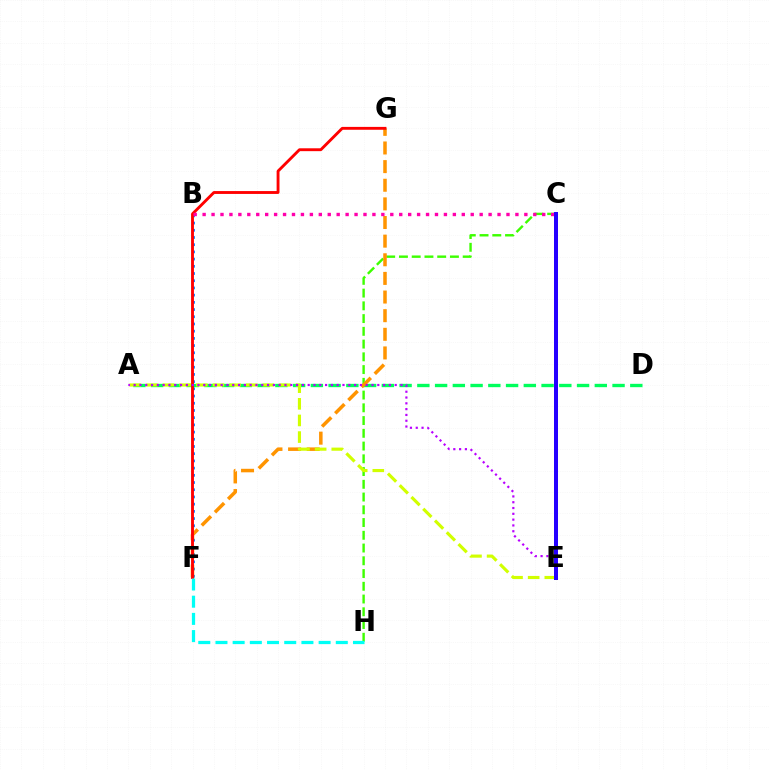{('B', 'F'): [{'color': '#0074ff', 'line_style': 'dotted', 'thickness': 1.96}], ('A', 'D'): [{'color': '#00ff5c', 'line_style': 'dashed', 'thickness': 2.41}], ('C', 'H'): [{'color': '#3dff00', 'line_style': 'dashed', 'thickness': 1.73}], ('F', 'G'): [{'color': '#ff9400', 'line_style': 'dashed', 'thickness': 2.53}, {'color': '#ff0000', 'line_style': 'solid', 'thickness': 2.06}], ('A', 'E'): [{'color': '#d1ff00', 'line_style': 'dashed', 'thickness': 2.26}, {'color': '#b900ff', 'line_style': 'dotted', 'thickness': 1.58}], ('F', 'H'): [{'color': '#00fff6', 'line_style': 'dashed', 'thickness': 2.34}], ('B', 'C'): [{'color': '#ff00ac', 'line_style': 'dotted', 'thickness': 2.43}], ('C', 'E'): [{'color': '#2500ff', 'line_style': 'solid', 'thickness': 2.88}]}